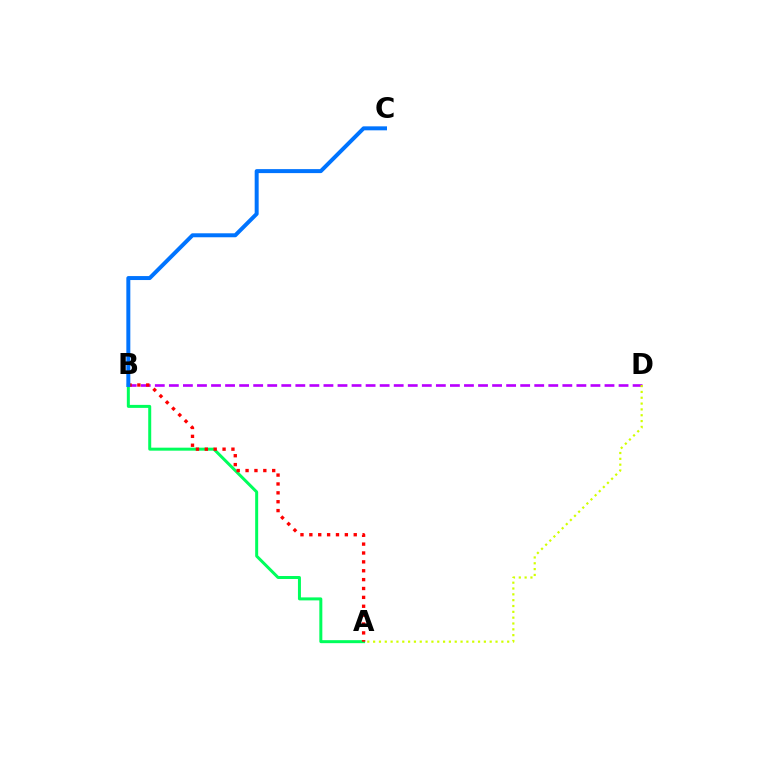{('B', 'D'): [{'color': '#b900ff', 'line_style': 'dashed', 'thickness': 1.91}], ('A', 'B'): [{'color': '#00ff5c', 'line_style': 'solid', 'thickness': 2.15}, {'color': '#ff0000', 'line_style': 'dotted', 'thickness': 2.41}], ('A', 'D'): [{'color': '#d1ff00', 'line_style': 'dotted', 'thickness': 1.58}], ('B', 'C'): [{'color': '#0074ff', 'line_style': 'solid', 'thickness': 2.86}]}